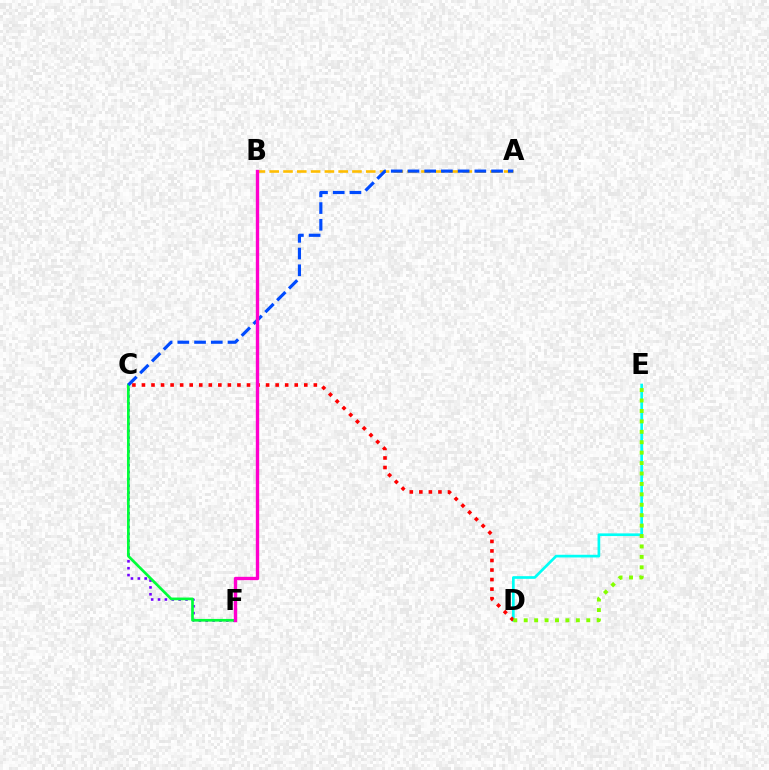{('A', 'B'): [{'color': '#ffbd00', 'line_style': 'dashed', 'thickness': 1.87}], ('D', 'E'): [{'color': '#00fff6', 'line_style': 'solid', 'thickness': 1.93}, {'color': '#84ff00', 'line_style': 'dotted', 'thickness': 2.83}], ('C', 'D'): [{'color': '#ff0000', 'line_style': 'dotted', 'thickness': 2.59}], ('C', 'F'): [{'color': '#7200ff', 'line_style': 'dotted', 'thickness': 1.87}, {'color': '#00ff39', 'line_style': 'solid', 'thickness': 1.94}], ('A', 'C'): [{'color': '#004bff', 'line_style': 'dashed', 'thickness': 2.27}], ('B', 'F'): [{'color': '#ff00cf', 'line_style': 'solid', 'thickness': 2.42}]}